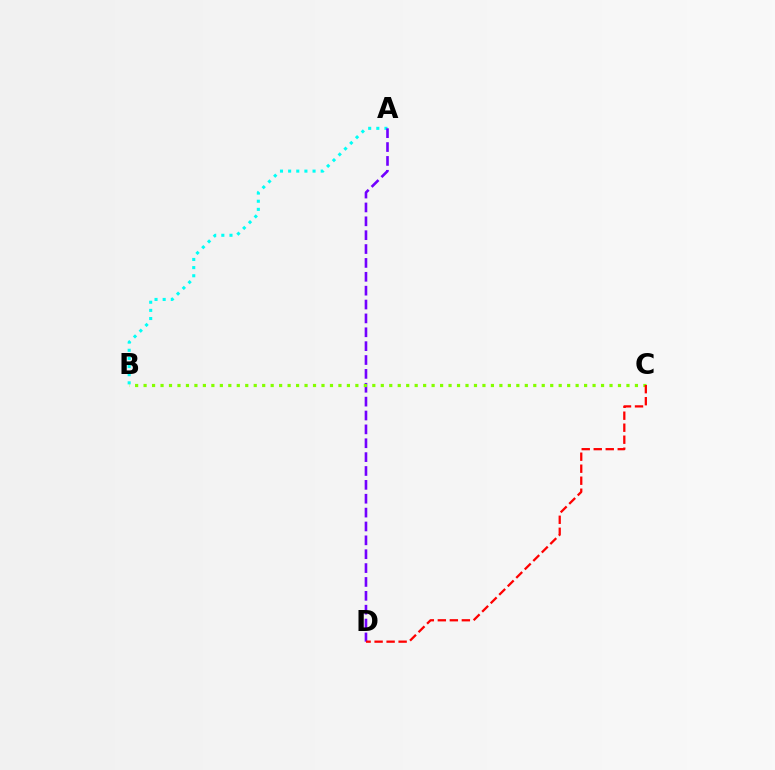{('A', 'B'): [{'color': '#00fff6', 'line_style': 'dotted', 'thickness': 2.21}], ('A', 'D'): [{'color': '#7200ff', 'line_style': 'dashed', 'thickness': 1.88}], ('B', 'C'): [{'color': '#84ff00', 'line_style': 'dotted', 'thickness': 2.3}], ('C', 'D'): [{'color': '#ff0000', 'line_style': 'dashed', 'thickness': 1.63}]}